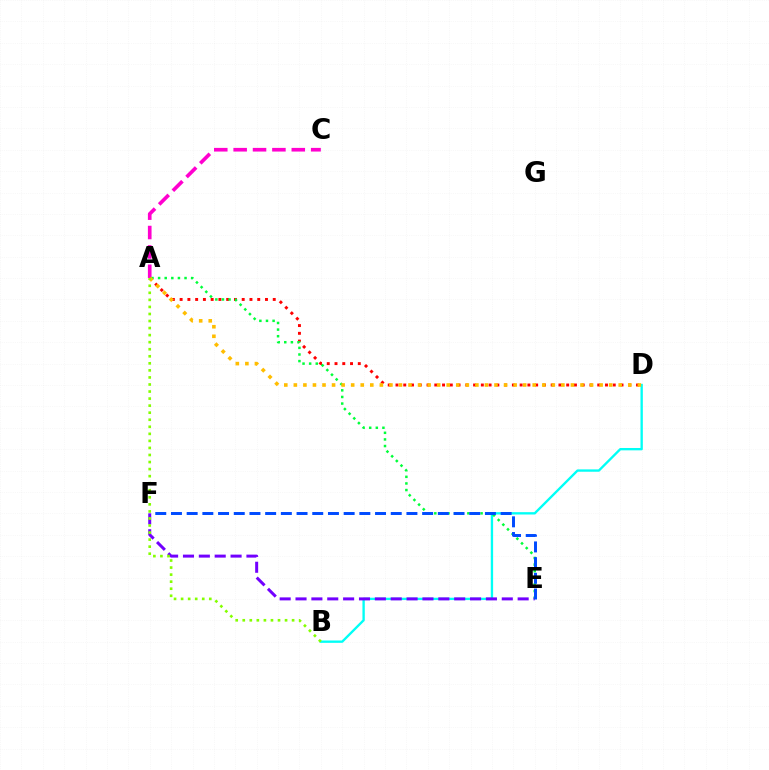{('B', 'D'): [{'color': '#00fff6', 'line_style': 'solid', 'thickness': 1.69}], ('A', 'C'): [{'color': '#ff00cf', 'line_style': 'dashed', 'thickness': 2.63}], ('A', 'D'): [{'color': '#ff0000', 'line_style': 'dotted', 'thickness': 2.11}, {'color': '#ffbd00', 'line_style': 'dotted', 'thickness': 2.6}], ('A', 'E'): [{'color': '#00ff39', 'line_style': 'dotted', 'thickness': 1.8}], ('E', 'F'): [{'color': '#7200ff', 'line_style': 'dashed', 'thickness': 2.16}, {'color': '#004bff', 'line_style': 'dashed', 'thickness': 2.13}], ('A', 'B'): [{'color': '#84ff00', 'line_style': 'dotted', 'thickness': 1.92}]}